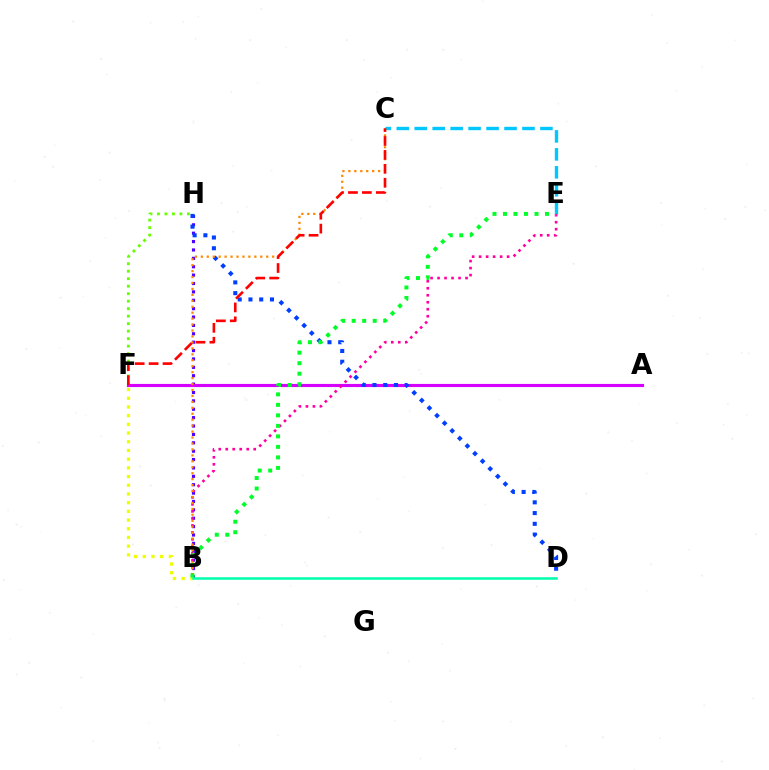{('B', 'H'): [{'color': '#4f00ff', 'line_style': 'dotted', 'thickness': 2.28}], ('A', 'F'): [{'color': '#d600ff', 'line_style': 'solid', 'thickness': 2.27}], ('C', 'E'): [{'color': '#00c7ff', 'line_style': 'dashed', 'thickness': 2.44}], ('B', 'F'): [{'color': '#eeff00', 'line_style': 'dotted', 'thickness': 2.36}], ('D', 'H'): [{'color': '#003fff', 'line_style': 'dotted', 'thickness': 2.92}], ('B', 'E'): [{'color': '#ff00a0', 'line_style': 'dotted', 'thickness': 1.9}, {'color': '#00ff27', 'line_style': 'dotted', 'thickness': 2.85}], ('F', 'H'): [{'color': '#66ff00', 'line_style': 'dotted', 'thickness': 2.04}], ('B', 'C'): [{'color': '#ff8800', 'line_style': 'dotted', 'thickness': 1.61}], ('C', 'F'): [{'color': '#ff0000', 'line_style': 'dashed', 'thickness': 1.89}], ('B', 'D'): [{'color': '#00ffaf', 'line_style': 'solid', 'thickness': 1.83}]}